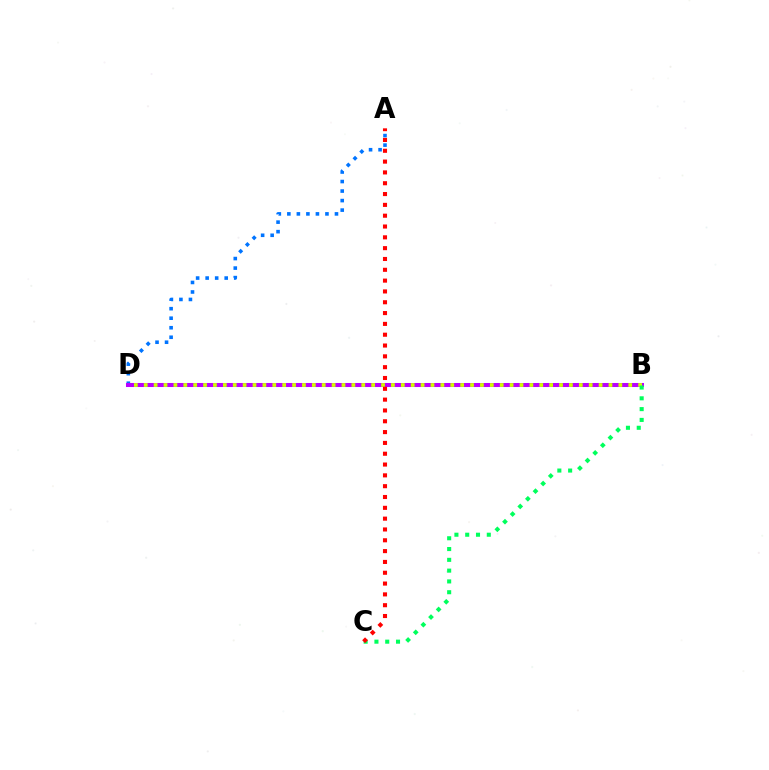{('A', 'D'): [{'color': '#0074ff', 'line_style': 'dotted', 'thickness': 2.59}], ('B', 'D'): [{'color': '#b900ff', 'line_style': 'solid', 'thickness': 2.9}, {'color': '#d1ff00', 'line_style': 'dotted', 'thickness': 2.69}], ('B', 'C'): [{'color': '#00ff5c', 'line_style': 'dotted', 'thickness': 2.93}], ('A', 'C'): [{'color': '#ff0000', 'line_style': 'dotted', 'thickness': 2.94}]}